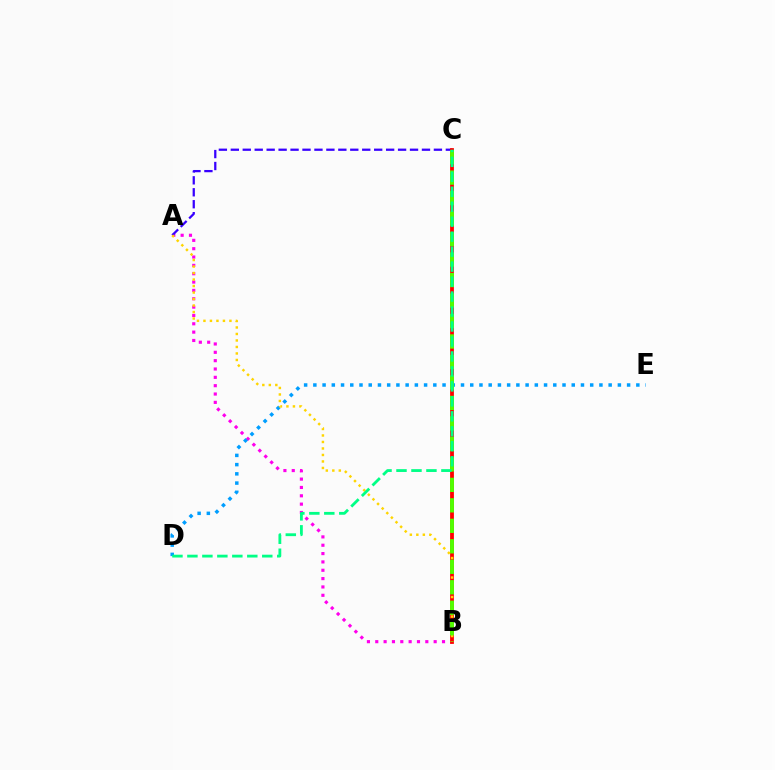{('A', 'B'): [{'color': '#ff00ed', 'line_style': 'dotted', 'thickness': 2.27}, {'color': '#ffd500', 'line_style': 'dotted', 'thickness': 1.77}], ('A', 'C'): [{'color': '#3700ff', 'line_style': 'dashed', 'thickness': 1.62}], ('B', 'C'): [{'color': '#ff0000', 'line_style': 'solid', 'thickness': 2.74}, {'color': '#4fff00', 'line_style': 'dashed', 'thickness': 2.78}], ('D', 'E'): [{'color': '#009eff', 'line_style': 'dotted', 'thickness': 2.51}], ('C', 'D'): [{'color': '#00ff86', 'line_style': 'dashed', 'thickness': 2.03}]}